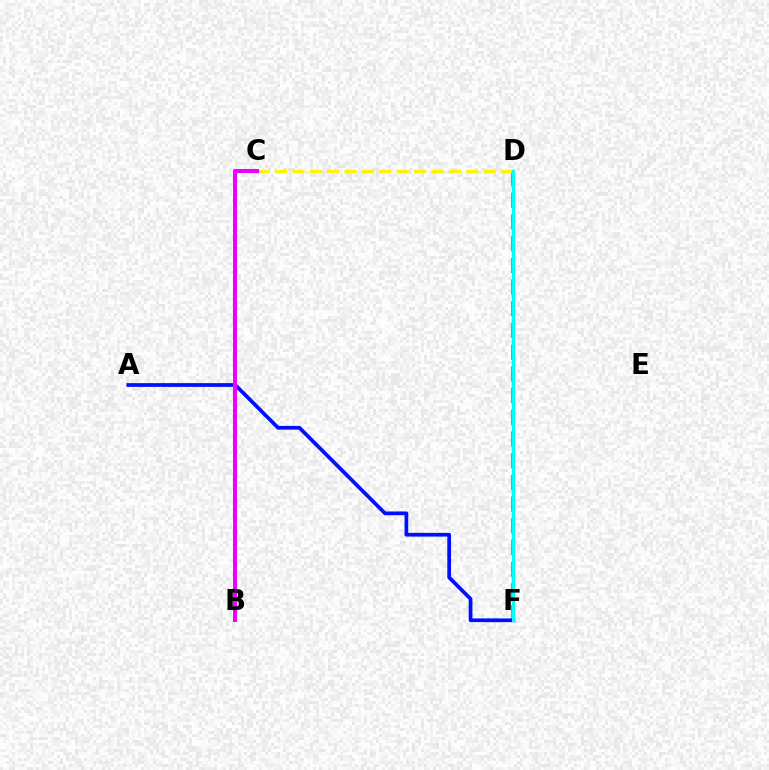{('D', 'F'): [{'color': '#08ff00', 'line_style': 'dashed', 'thickness': 2.95}, {'color': '#ff0000', 'line_style': 'solid', 'thickness': 1.52}, {'color': '#00fff6', 'line_style': 'solid', 'thickness': 2.24}], ('A', 'F'): [{'color': '#0010ff', 'line_style': 'solid', 'thickness': 2.69}], ('C', 'D'): [{'color': '#fcf500', 'line_style': 'dashed', 'thickness': 2.36}], ('B', 'C'): [{'color': '#ee00ff', 'line_style': 'solid', 'thickness': 2.9}]}